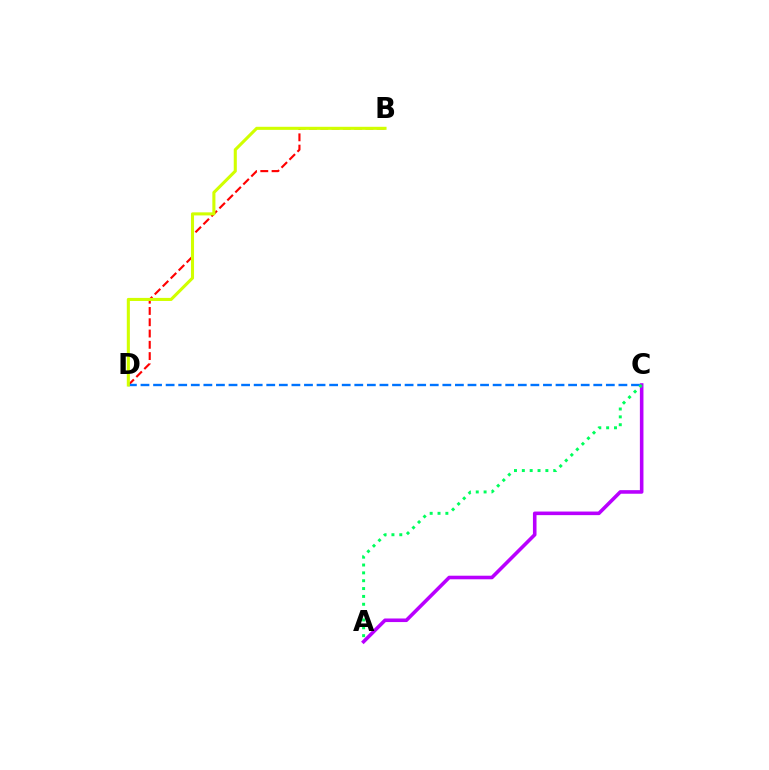{('B', 'D'): [{'color': '#ff0000', 'line_style': 'dashed', 'thickness': 1.53}, {'color': '#d1ff00', 'line_style': 'solid', 'thickness': 2.22}], ('A', 'C'): [{'color': '#b900ff', 'line_style': 'solid', 'thickness': 2.58}, {'color': '#00ff5c', 'line_style': 'dotted', 'thickness': 2.13}], ('C', 'D'): [{'color': '#0074ff', 'line_style': 'dashed', 'thickness': 1.71}]}